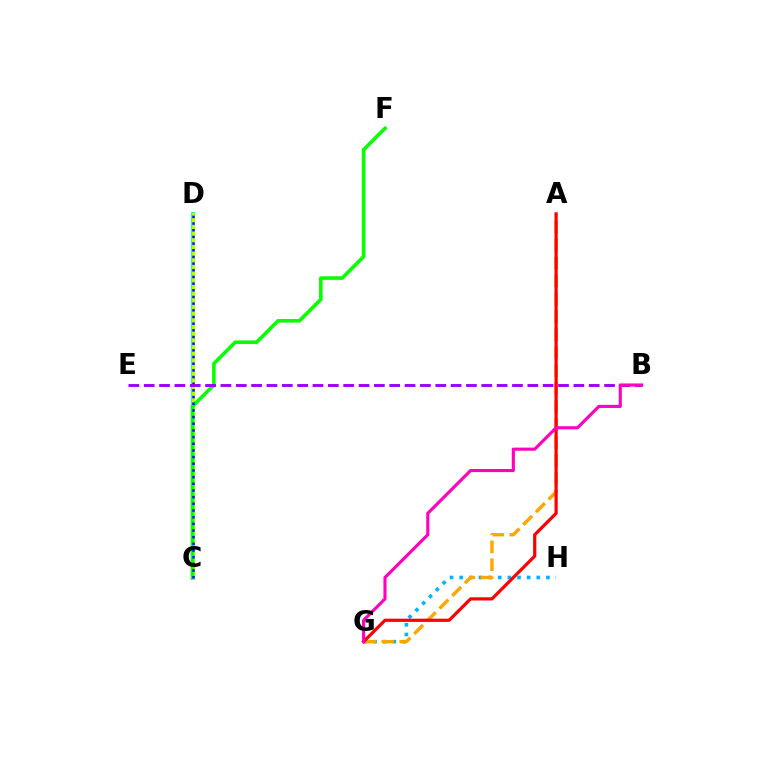{('G', 'H'): [{'color': '#00b5ff', 'line_style': 'dotted', 'thickness': 2.62}], ('C', 'D'): [{'color': '#00ff9d', 'line_style': 'solid', 'thickness': 2.72}, {'color': '#b3ff00', 'line_style': 'solid', 'thickness': 2.15}, {'color': '#0010ff', 'line_style': 'dotted', 'thickness': 1.81}], ('A', 'G'): [{'color': '#ffa500', 'line_style': 'dashed', 'thickness': 2.44}, {'color': '#ff0000', 'line_style': 'solid', 'thickness': 2.31}], ('C', 'F'): [{'color': '#08ff00', 'line_style': 'solid', 'thickness': 2.59}], ('B', 'E'): [{'color': '#9b00ff', 'line_style': 'dashed', 'thickness': 2.08}], ('B', 'G'): [{'color': '#ff00bd', 'line_style': 'solid', 'thickness': 2.23}]}